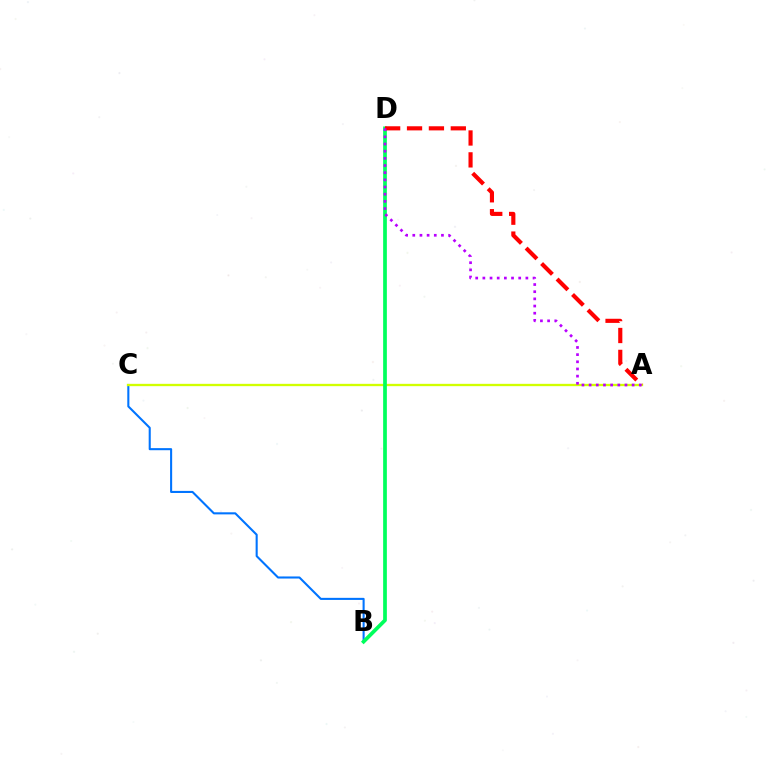{('B', 'C'): [{'color': '#0074ff', 'line_style': 'solid', 'thickness': 1.5}], ('A', 'C'): [{'color': '#d1ff00', 'line_style': 'solid', 'thickness': 1.68}], ('B', 'D'): [{'color': '#00ff5c', 'line_style': 'solid', 'thickness': 2.68}], ('A', 'D'): [{'color': '#ff0000', 'line_style': 'dashed', 'thickness': 2.97}, {'color': '#b900ff', 'line_style': 'dotted', 'thickness': 1.95}]}